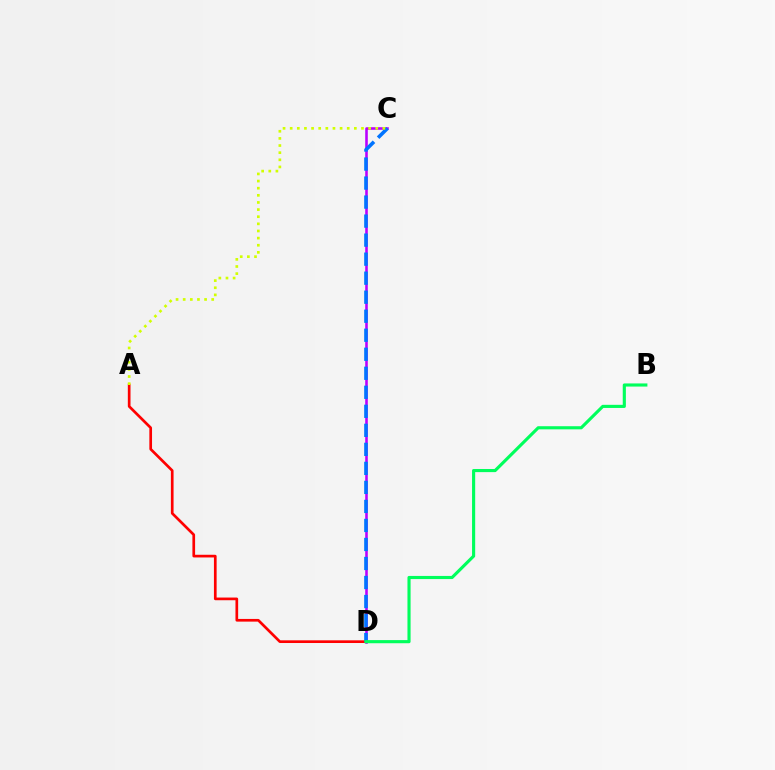{('C', 'D'): [{'color': '#b900ff', 'line_style': 'solid', 'thickness': 1.86}, {'color': '#0074ff', 'line_style': 'dashed', 'thickness': 2.58}], ('A', 'D'): [{'color': '#ff0000', 'line_style': 'solid', 'thickness': 1.93}], ('B', 'D'): [{'color': '#00ff5c', 'line_style': 'solid', 'thickness': 2.25}], ('A', 'C'): [{'color': '#d1ff00', 'line_style': 'dotted', 'thickness': 1.94}]}